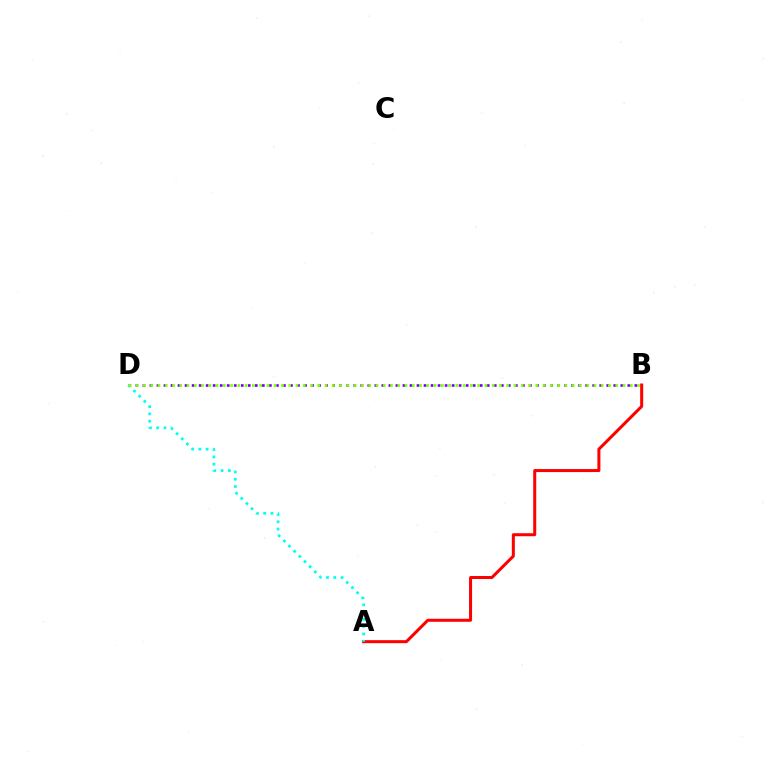{('B', 'D'): [{'color': '#7200ff', 'line_style': 'dotted', 'thickness': 1.91}, {'color': '#84ff00', 'line_style': 'dotted', 'thickness': 1.97}], ('A', 'B'): [{'color': '#ff0000', 'line_style': 'solid', 'thickness': 2.17}], ('A', 'D'): [{'color': '#00fff6', 'line_style': 'dotted', 'thickness': 1.98}]}